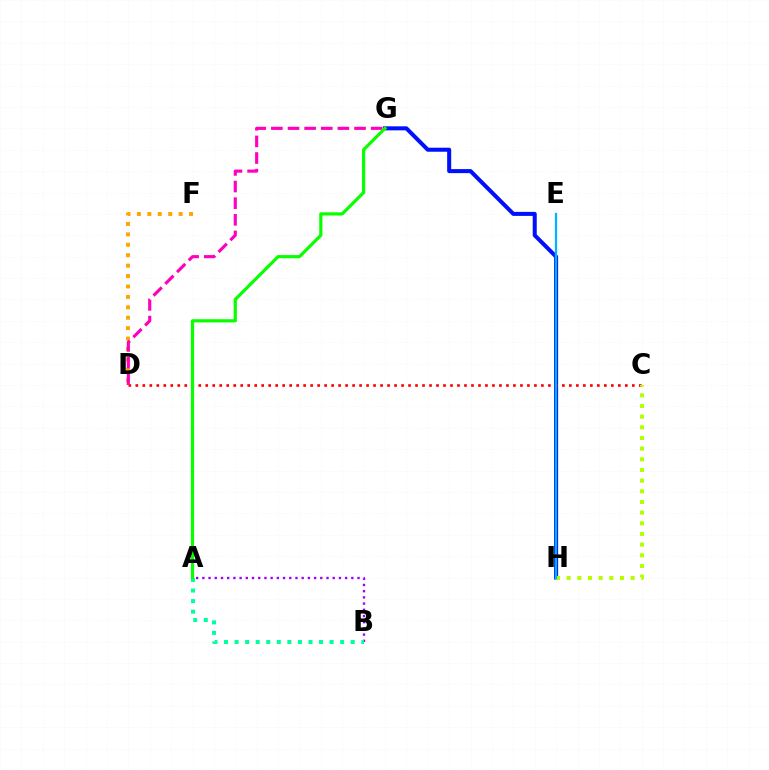{('G', 'H'): [{'color': '#0010ff', 'line_style': 'solid', 'thickness': 2.9}], ('C', 'D'): [{'color': '#ff0000', 'line_style': 'dotted', 'thickness': 1.9}], ('C', 'H'): [{'color': '#b3ff00', 'line_style': 'dotted', 'thickness': 2.9}], ('A', 'B'): [{'color': '#9b00ff', 'line_style': 'dotted', 'thickness': 1.69}, {'color': '#00ff9d', 'line_style': 'dotted', 'thickness': 2.87}], ('E', 'H'): [{'color': '#00b5ff', 'line_style': 'solid', 'thickness': 1.64}], ('D', 'F'): [{'color': '#ffa500', 'line_style': 'dotted', 'thickness': 2.83}], ('D', 'G'): [{'color': '#ff00bd', 'line_style': 'dashed', 'thickness': 2.26}], ('A', 'G'): [{'color': '#08ff00', 'line_style': 'solid', 'thickness': 2.3}]}